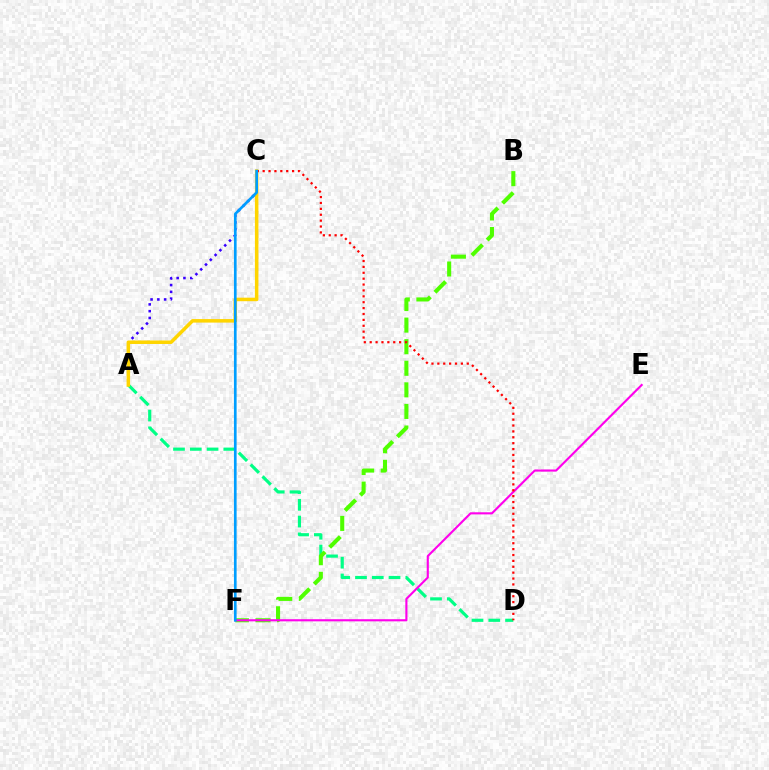{('A', 'C'): [{'color': '#3700ff', 'line_style': 'dotted', 'thickness': 1.84}, {'color': '#ffd500', 'line_style': 'solid', 'thickness': 2.53}], ('A', 'D'): [{'color': '#00ff86', 'line_style': 'dashed', 'thickness': 2.28}], ('B', 'F'): [{'color': '#4fff00', 'line_style': 'dashed', 'thickness': 2.93}], ('E', 'F'): [{'color': '#ff00ed', 'line_style': 'solid', 'thickness': 1.53}], ('C', 'D'): [{'color': '#ff0000', 'line_style': 'dotted', 'thickness': 1.6}], ('C', 'F'): [{'color': '#009eff', 'line_style': 'solid', 'thickness': 1.93}]}